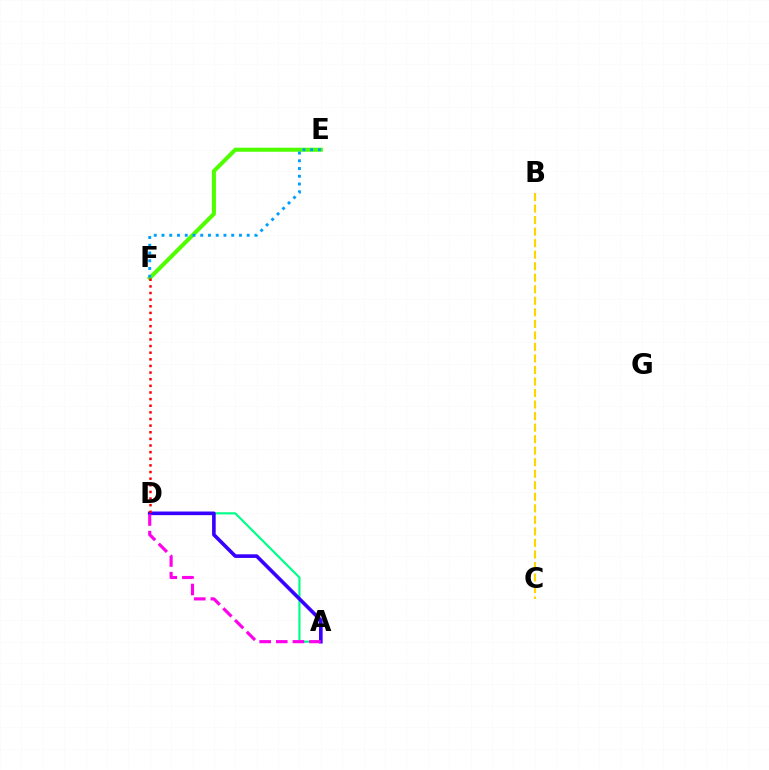{('A', 'D'): [{'color': '#00ff86', 'line_style': 'solid', 'thickness': 1.56}, {'color': '#3700ff', 'line_style': 'solid', 'thickness': 2.6}, {'color': '#ff00ed', 'line_style': 'dashed', 'thickness': 2.26}], ('E', 'F'): [{'color': '#4fff00', 'line_style': 'solid', 'thickness': 2.92}, {'color': '#009eff', 'line_style': 'dotted', 'thickness': 2.1}], ('D', 'F'): [{'color': '#ff0000', 'line_style': 'dotted', 'thickness': 1.8}], ('B', 'C'): [{'color': '#ffd500', 'line_style': 'dashed', 'thickness': 1.57}]}